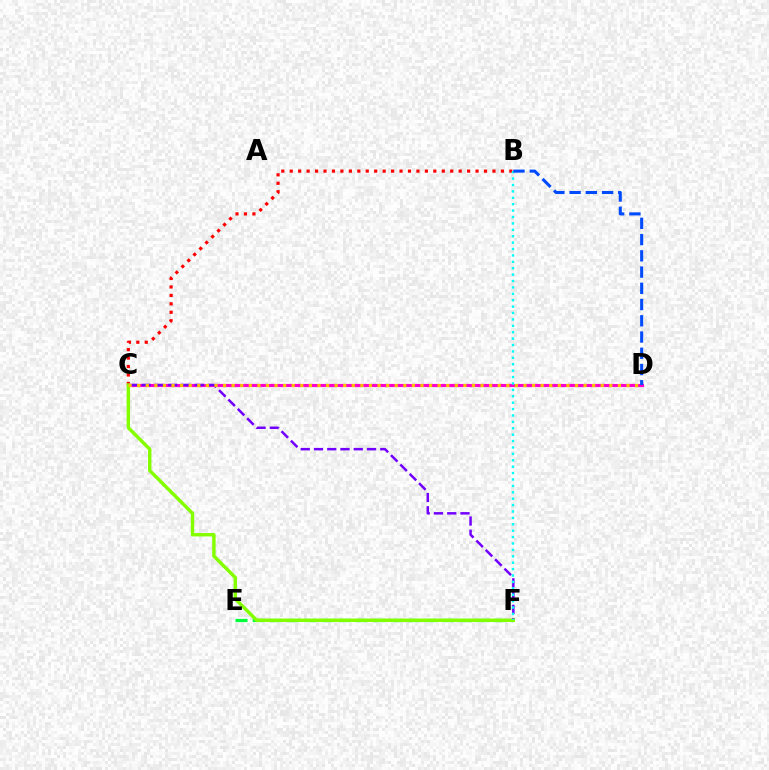{('B', 'C'): [{'color': '#ff0000', 'line_style': 'dotted', 'thickness': 2.3}], ('C', 'D'): [{'color': '#ff00cf', 'line_style': 'solid', 'thickness': 2.25}, {'color': '#ffbd00', 'line_style': 'dotted', 'thickness': 2.33}], ('E', 'F'): [{'color': '#00ff39', 'line_style': 'dashed', 'thickness': 2.34}], ('C', 'F'): [{'color': '#7200ff', 'line_style': 'dashed', 'thickness': 1.8}, {'color': '#84ff00', 'line_style': 'solid', 'thickness': 2.47}], ('B', 'F'): [{'color': '#00fff6', 'line_style': 'dotted', 'thickness': 1.74}], ('B', 'D'): [{'color': '#004bff', 'line_style': 'dashed', 'thickness': 2.21}]}